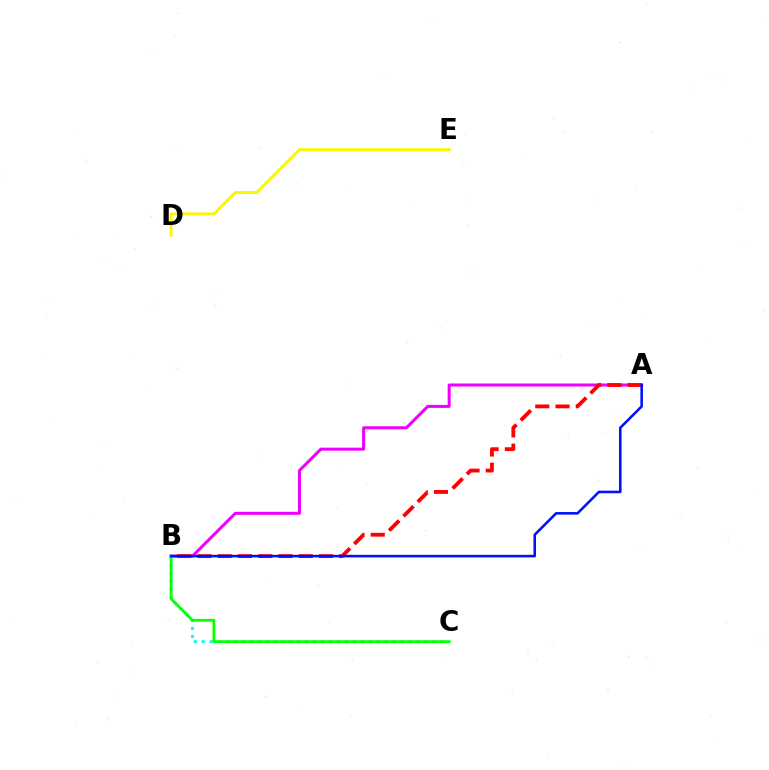{('A', 'B'): [{'color': '#ee00ff', 'line_style': 'solid', 'thickness': 2.17}, {'color': '#ff0000', 'line_style': 'dashed', 'thickness': 2.75}, {'color': '#0010ff', 'line_style': 'solid', 'thickness': 1.85}], ('B', 'C'): [{'color': '#00fff6', 'line_style': 'dotted', 'thickness': 2.17}, {'color': '#08ff00', 'line_style': 'solid', 'thickness': 2.0}], ('D', 'E'): [{'color': '#fcf500', 'line_style': 'solid', 'thickness': 2.09}]}